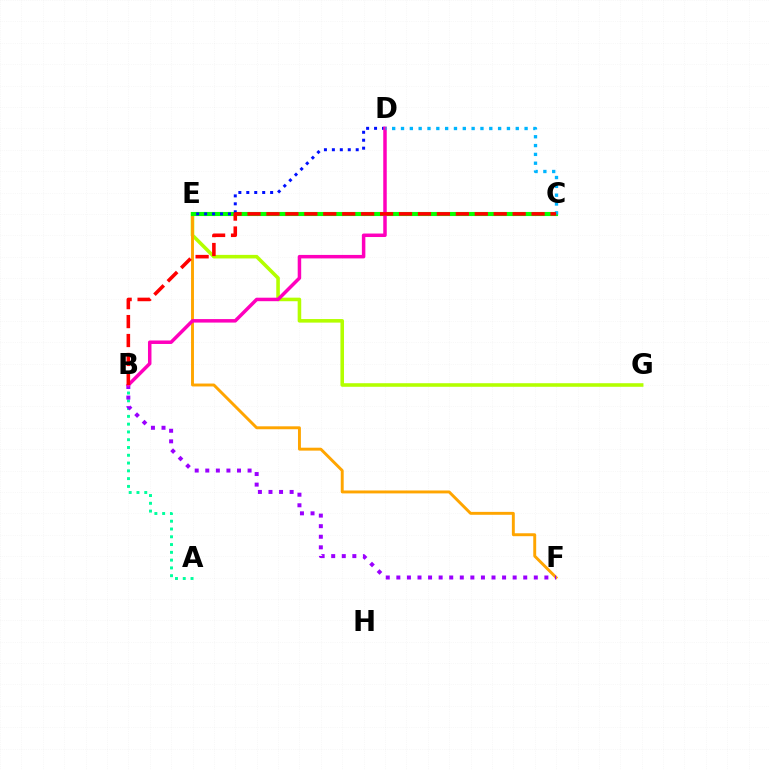{('E', 'G'): [{'color': '#b3ff00', 'line_style': 'solid', 'thickness': 2.57}], ('A', 'B'): [{'color': '#00ff9d', 'line_style': 'dotted', 'thickness': 2.11}], ('E', 'F'): [{'color': '#ffa500', 'line_style': 'solid', 'thickness': 2.1}], ('C', 'E'): [{'color': '#08ff00', 'line_style': 'solid', 'thickness': 2.95}], ('D', 'E'): [{'color': '#0010ff', 'line_style': 'dotted', 'thickness': 2.16}], ('B', 'F'): [{'color': '#9b00ff', 'line_style': 'dotted', 'thickness': 2.87}], ('B', 'D'): [{'color': '#ff00bd', 'line_style': 'solid', 'thickness': 2.51}], ('C', 'D'): [{'color': '#00b5ff', 'line_style': 'dotted', 'thickness': 2.4}], ('B', 'C'): [{'color': '#ff0000', 'line_style': 'dashed', 'thickness': 2.57}]}